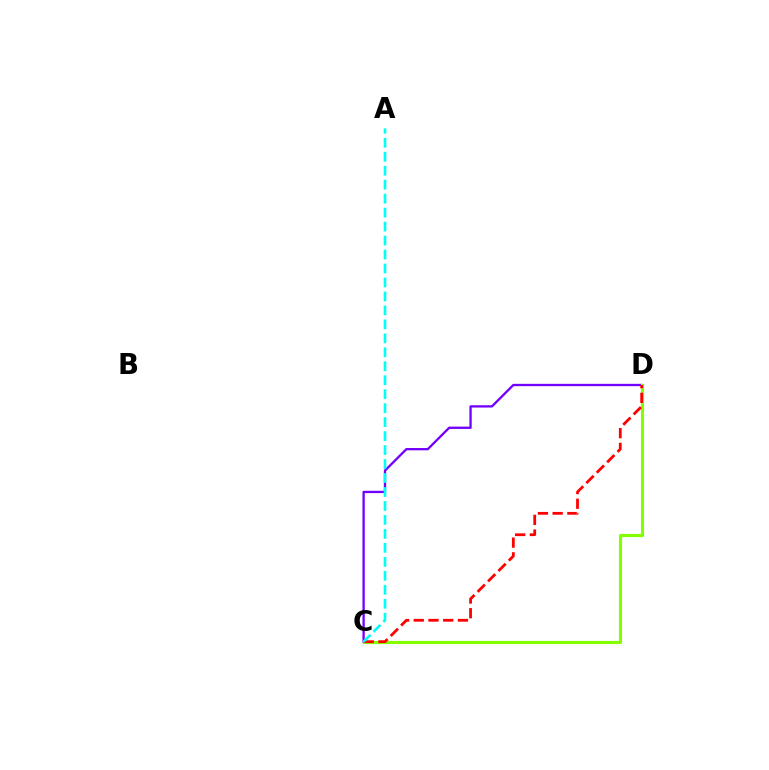{('C', 'D'): [{'color': '#7200ff', 'line_style': 'solid', 'thickness': 1.67}, {'color': '#84ff00', 'line_style': 'solid', 'thickness': 2.26}, {'color': '#ff0000', 'line_style': 'dashed', 'thickness': 2.0}], ('A', 'C'): [{'color': '#00fff6', 'line_style': 'dashed', 'thickness': 1.9}]}